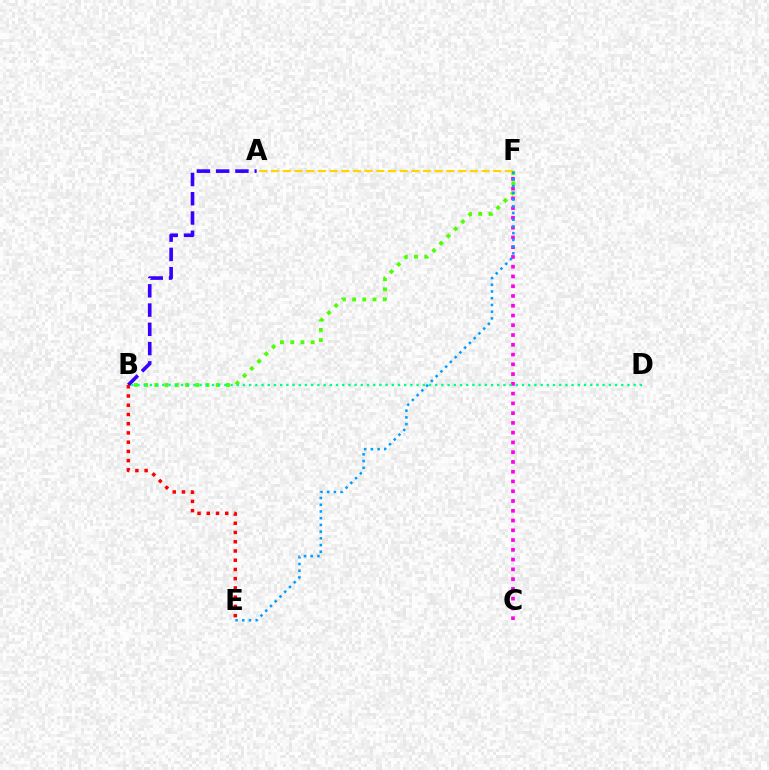{('B', 'F'): [{'color': '#4fff00', 'line_style': 'dotted', 'thickness': 2.78}], ('A', 'F'): [{'color': '#ffd500', 'line_style': 'dashed', 'thickness': 1.59}], ('C', 'F'): [{'color': '#ff00ed', 'line_style': 'dotted', 'thickness': 2.65}], ('E', 'F'): [{'color': '#009eff', 'line_style': 'dotted', 'thickness': 1.83}], ('A', 'B'): [{'color': '#3700ff', 'line_style': 'dashed', 'thickness': 2.62}], ('B', 'D'): [{'color': '#00ff86', 'line_style': 'dotted', 'thickness': 1.68}], ('B', 'E'): [{'color': '#ff0000', 'line_style': 'dotted', 'thickness': 2.51}]}